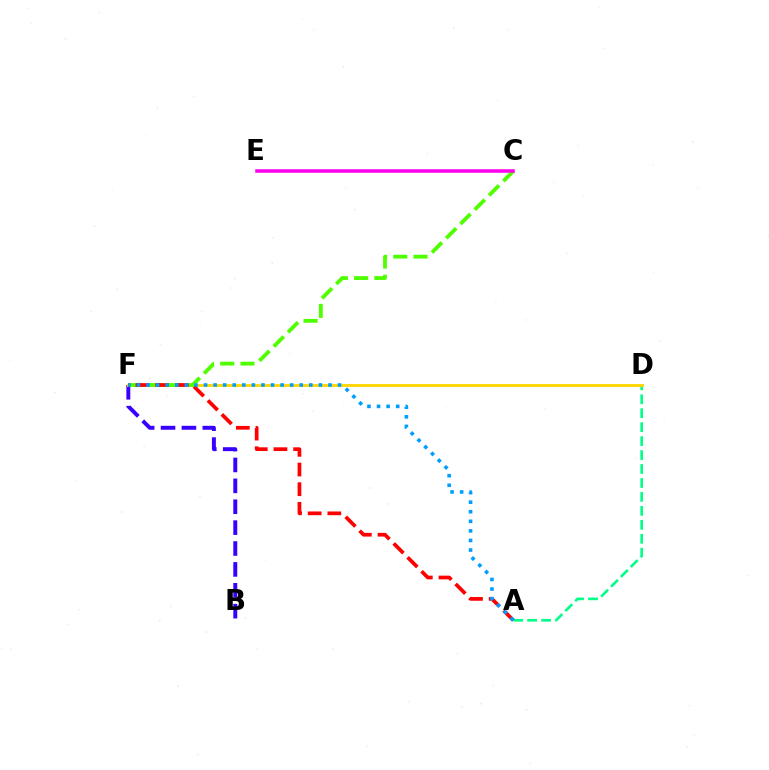{('B', 'F'): [{'color': '#3700ff', 'line_style': 'dashed', 'thickness': 2.84}], ('A', 'D'): [{'color': '#00ff86', 'line_style': 'dashed', 'thickness': 1.89}], ('D', 'F'): [{'color': '#ffd500', 'line_style': 'solid', 'thickness': 2.02}], ('C', 'F'): [{'color': '#4fff00', 'line_style': 'dashed', 'thickness': 2.74}], ('A', 'F'): [{'color': '#ff0000', 'line_style': 'dashed', 'thickness': 2.67}, {'color': '#009eff', 'line_style': 'dotted', 'thickness': 2.6}], ('C', 'E'): [{'color': '#ff00ed', 'line_style': 'solid', 'thickness': 2.54}]}